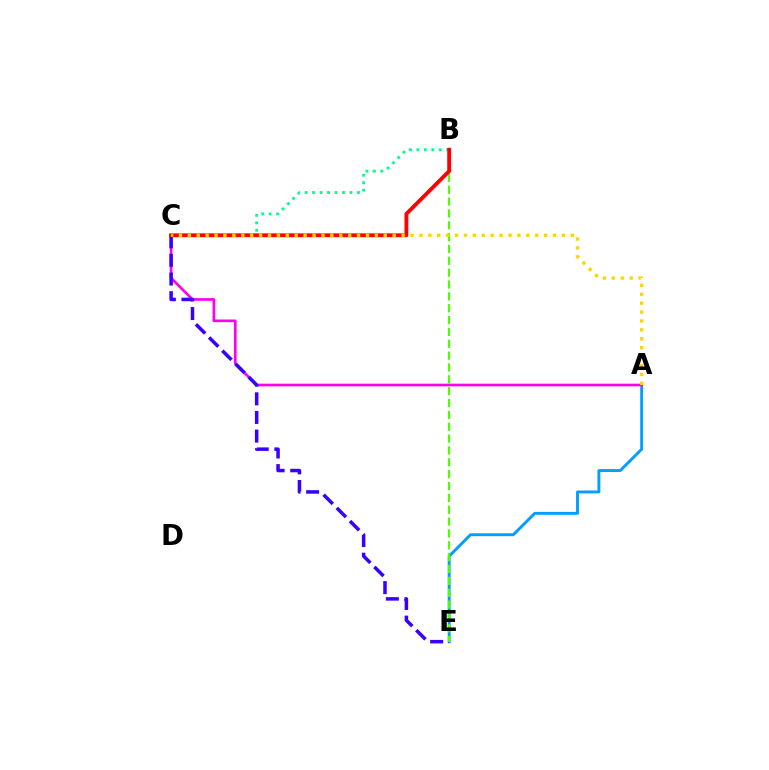{('A', 'E'): [{'color': '#009eff', 'line_style': 'solid', 'thickness': 2.09}], ('A', 'C'): [{'color': '#ff00ed', 'line_style': 'solid', 'thickness': 1.92}, {'color': '#ffd500', 'line_style': 'dotted', 'thickness': 2.42}], ('C', 'E'): [{'color': '#3700ff', 'line_style': 'dashed', 'thickness': 2.53}], ('B', 'E'): [{'color': '#4fff00', 'line_style': 'dashed', 'thickness': 1.61}], ('B', 'C'): [{'color': '#00ff86', 'line_style': 'dotted', 'thickness': 2.03}, {'color': '#ff0000', 'line_style': 'solid', 'thickness': 2.76}]}